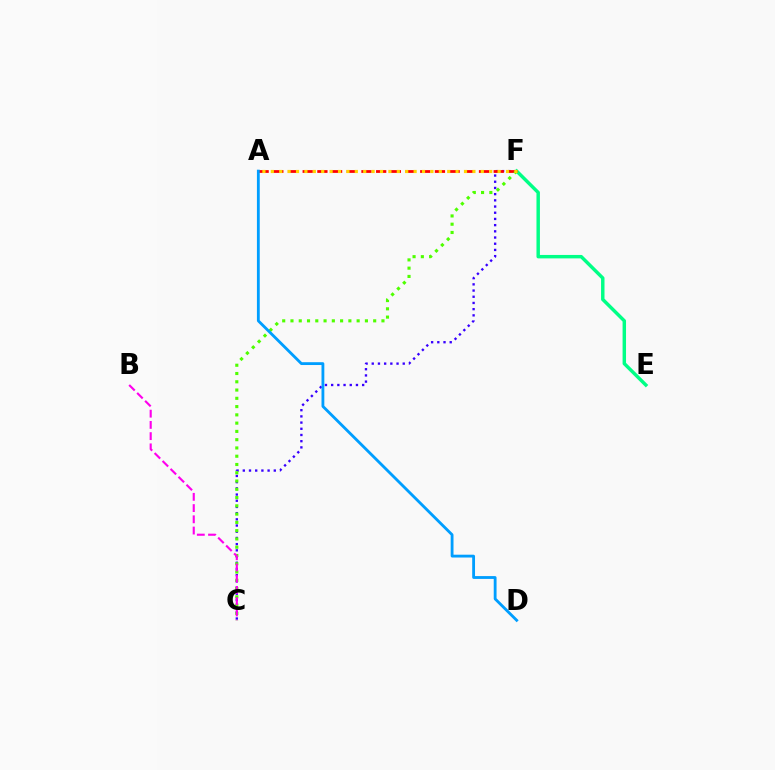{('C', 'F'): [{'color': '#3700ff', 'line_style': 'dotted', 'thickness': 1.68}, {'color': '#4fff00', 'line_style': 'dotted', 'thickness': 2.25}], ('E', 'F'): [{'color': '#00ff86', 'line_style': 'solid', 'thickness': 2.48}], ('A', 'F'): [{'color': '#ff0000', 'line_style': 'dashed', 'thickness': 2.0}, {'color': '#ffd500', 'line_style': 'dotted', 'thickness': 2.28}], ('B', 'C'): [{'color': '#ff00ed', 'line_style': 'dashed', 'thickness': 1.53}], ('A', 'D'): [{'color': '#009eff', 'line_style': 'solid', 'thickness': 2.03}]}